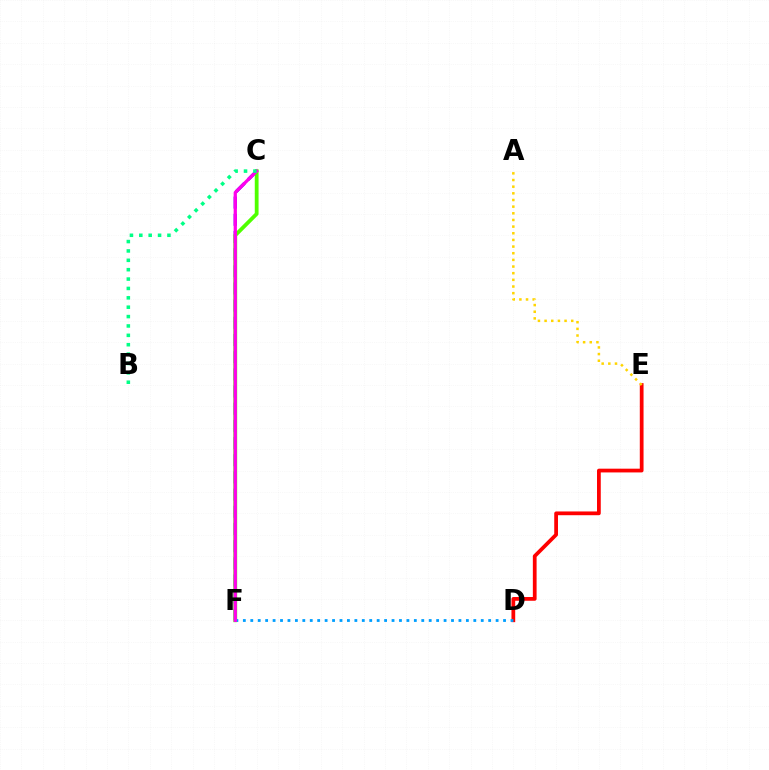{('C', 'F'): [{'color': '#3700ff', 'line_style': 'dashed', 'thickness': 2.33}, {'color': '#4fff00', 'line_style': 'solid', 'thickness': 2.73}, {'color': '#ff00ed', 'line_style': 'solid', 'thickness': 2.34}], ('D', 'E'): [{'color': '#ff0000', 'line_style': 'solid', 'thickness': 2.7}], ('D', 'F'): [{'color': '#009eff', 'line_style': 'dotted', 'thickness': 2.02}], ('A', 'E'): [{'color': '#ffd500', 'line_style': 'dotted', 'thickness': 1.81}], ('B', 'C'): [{'color': '#00ff86', 'line_style': 'dotted', 'thickness': 2.55}]}